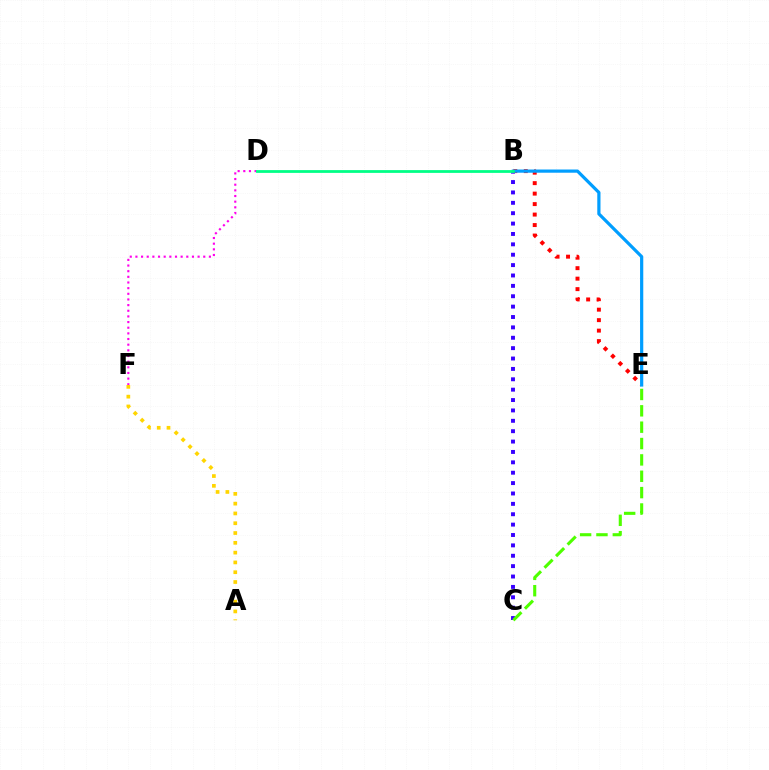{('B', 'E'): [{'color': '#ff0000', 'line_style': 'dotted', 'thickness': 2.85}, {'color': '#009eff', 'line_style': 'solid', 'thickness': 2.31}], ('D', 'F'): [{'color': '#ff00ed', 'line_style': 'dotted', 'thickness': 1.54}], ('A', 'F'): [{'color': '#ffd500', 'line_style': 'dotted', 'thickness': 2.66}], ('B', 'C'): [{'color': '#3700ff', 'line_style': 'dotted', 'thickness': 2.82}], ('C', 'E'): [{'color': '#4fff00', 'line_style': 'dashed', 'thickness': 2.22}], ('B', 'D'): [{'color': '#00ff86', 'line_style': 'solid', 'thickness': 2.0}]}